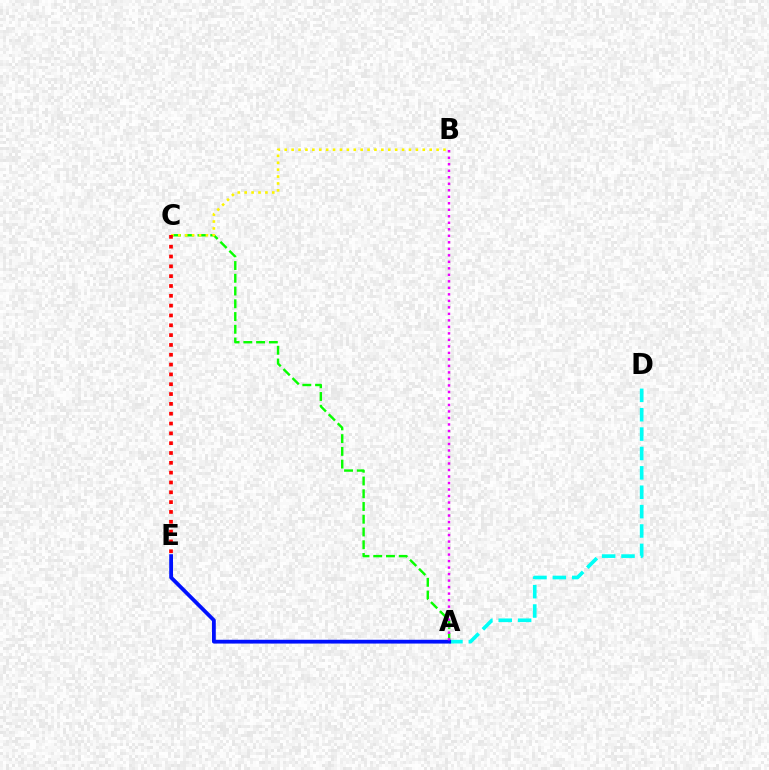{('A', 'C'): [{'color': '#08ff00', 'line_style': 'dashed', 'thickness': 1.73}], ('A', 'D'): [{'color': '#00fff6', 'line_style': 'dashed', 'thickness': 2.63}], ('A', 'E'): [{'color': '#0010ff', 'line_style': 'solid', 'thickness': 2.73}], ('A', 'B'): [{'color': '#ee00ff', 'line_style': 'dotted', 'thickness': 1.77}], ('B', 'C'): [{'color': '#fcf500', 'line_style': 'dotted', 'thickness': 1.88}], ('C', 'E'): [{'color': '#ff0000', 'line_style': 'dotted', 'thickness': 2.67}]}